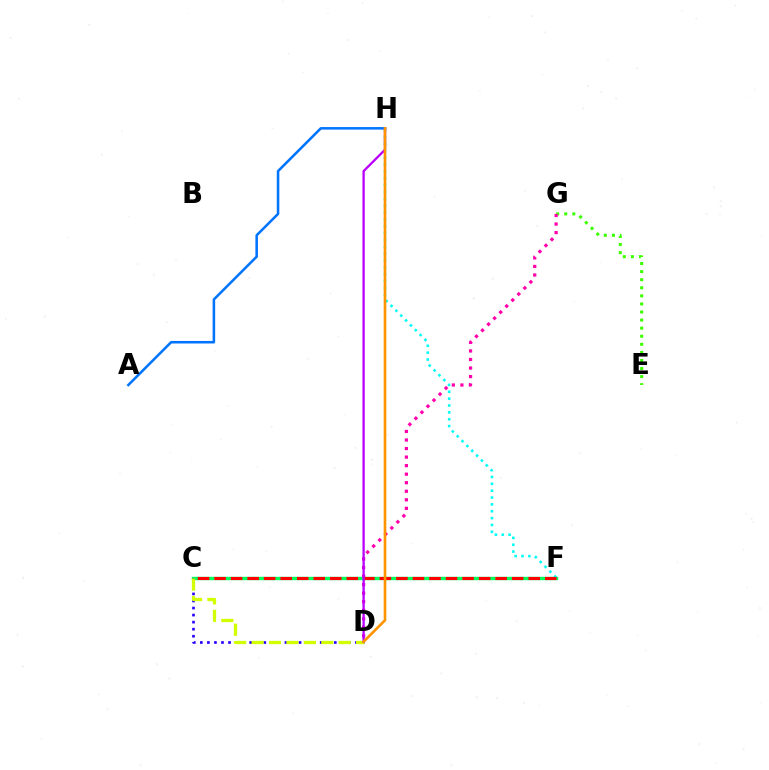{('C', 'F'): [{'color': '#00ff5c', 'line_style': 'solid', 'thickness': 2.44}, {'color': '#ff0000', 'line_style': 'dashed', 'thickness': 2.25}], ('F', 'H'): [{'color': '#00fff6', 'line_style': 'dotted', 'thickness': 1.86}], ('E', 'G'): [{'color': '#3dff00', 'line_style': 'dotted', 'thickness': 2.19}], ('D', 'G'): [{'color': '#ff00ac', 'line_style': 'dotted', 'thickness': 2.32}], ('C', 'D'): [{'color': '#2500ff', 'line_style': 'dotted', 'thickness': 1.92}, {'color': '#d1ff00', 'line_style': 'dashed', 'thickness': 2.37}], ('A', 'H'): [{'color': '#0074ff', 'line_style': 'solid', 'thickness': 1.83}], ('D', 'H'): [{'color': '#b900ff', 'line_style': 'solid', 'thickness': 1.66}, {'color': '#ff9400', 'line_style': 'solid', 'thickness': 1.9}]}